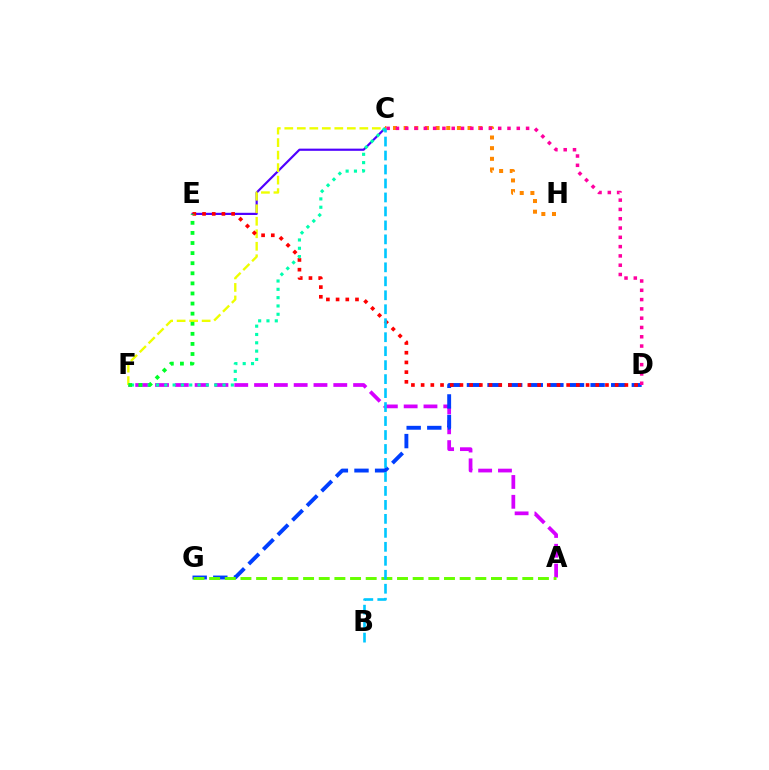{('C', 'E'): [{'color': '#4f00ff', 'line_style': 'solid', 'thickness': 1.57}], ('C', 'H'): [{'color': '#ff8800', 'line_style': 'dotted', 'thickness': 2.89}], ('A', 'F'): [{'color': '#d600ff', 'line_style': 'dashed', 'thickness': 2.69}], ('C', 'F'): [{'color': '#eeff00', 'line_style': 'dashed', 'thickness': 1.7}, {'color': '#00ffaf', 'line_style': 'dotted', 'thickness': 2.26}], ('D', 'G'): [{'color': '#003fff', 'line_style': 'dashed', 'thickness': 2.8}], ('A', 'G'): [{'color': '#66ff00', 'line_style': 'dashed', 'thickness': 2.13}], ('D', 'E'): [{'color': '#ff0000', 'line_style': 'dotted', 'thickness': 2.64}], ('C', 'D'): [{'color': '#ff00a0', 'line_style': 'dotted', 'thickness': 2.53}], ('B', 'C'): [{'color': '#00c7ff', 'line_style': 'dashed', 'thickness': 1.9}], ('E', 'F'): [{'color': '#00ff27', 'line_style': 'dotted', 'thickness': 2.74}]}